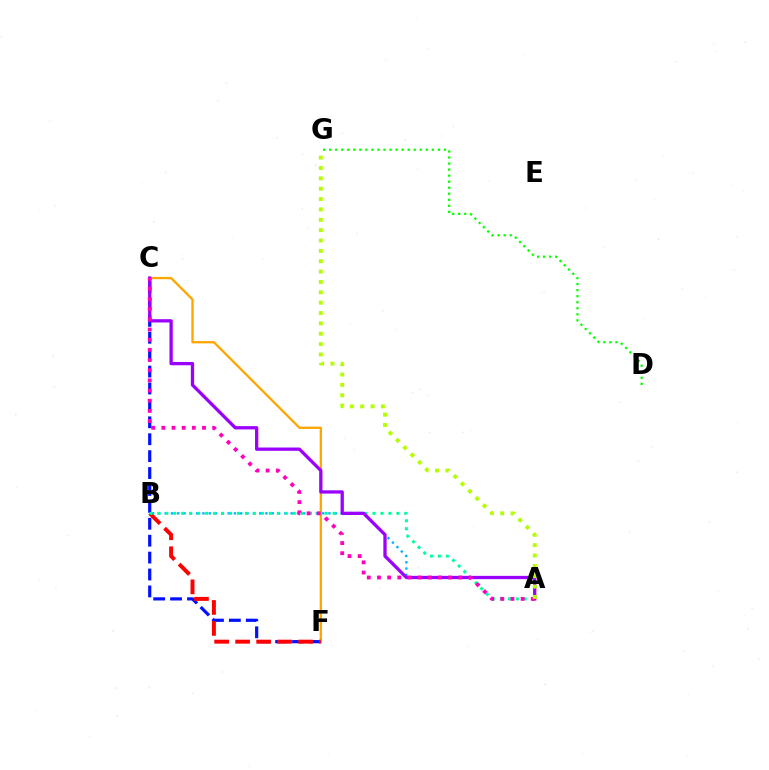{('C', 'F'): [{'color': '#0010ff', 'line_style': 'dashed', 'thickness': 2.3}, {'color': '#ffa500', 'line_style': 'solid', 'thickness': 1.66}], ('B', 'F'): [{'color': '#ff0000', 'line_style': 'dashed', 'thickness': 2.85}], ('A', 'B'): [{'color': '#00b5ff', 'line_style': 'dotted', 'thickness': 1.71}, {'color': '#00ff9d', 'line_style': 'dotted', 'thickness': 2.17}], ('A', 'C'): [{'color': '#9b00ff', 'line_style': 'solid', 'thickness': 2.37}, {'color': '#ff00bd', 'line_style': 'dotted', 'thickness': 2.76}], ('D', 'G'): [{'color': '#08ff00', 'line_style': 'dotted', 'thickness': 1.64}], ('A', 'G'): [{'color': '#b3ff00', 'line_style': 'dotted', 'thickness': 2.81}]}